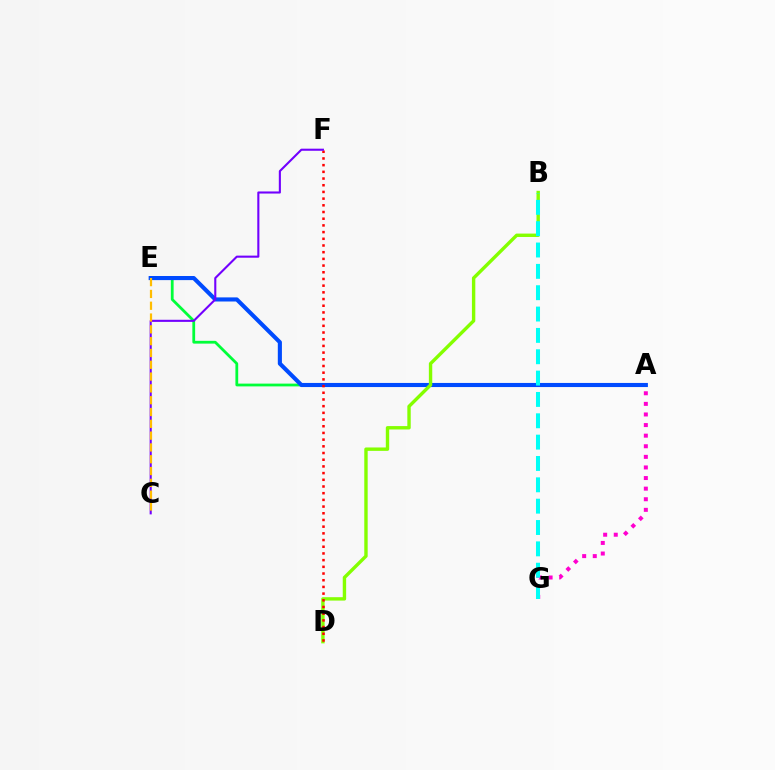{('A', 'G'): [{'color': '#ff00cf', 'line_style': 'dotted', 'thickness': 2.88}], ('A', 'E'): [{'color': '#00ff39', 'line_style': 'solid', 'thickness': 2.0}, {'color': '#004bff', 'line_style': 'solid', 'thickness': 2.96}], ('B', 'D'): [{'color': '#84ff00', 'line_style': 'solid', 'thickness': 2.44}], ('D', 'F'): [{'color': '#ff0000', 'line_style': 'dotted', 'thickness': 1.82}], ('B', 'G'): [{'color': '#00fff6', 'line_style': 'dashed', 'thickness': 2.9}], ('C', 'F'): [{'color': '#7200ff', 'line_style': 'solid', 'thickness': 1.51}], ('C', 'E'): [{'color': '#ffbd00', 'line_style': 'dashed', 'thickness': 1.6}]}